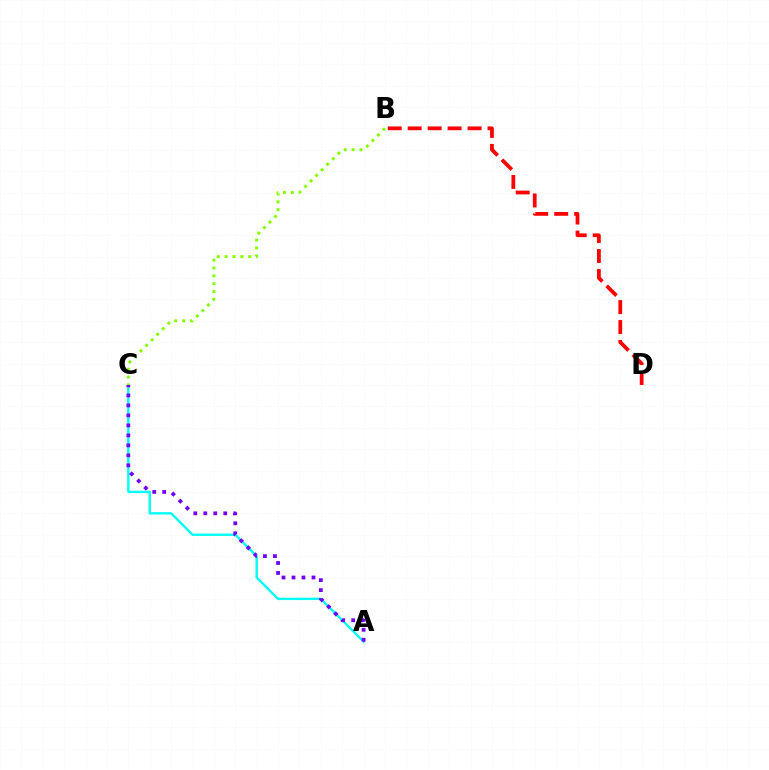{('A', 'C'): [{'color': '#00fff6', 'line_style': 'solid', 'thickness': 1.7}, {'color': '#7200ff', 'line_style': 'dotted', 'thickness': 2.71}], ('B', 'D'): [{'color': '#ff0000', 'line_style': 'dashed', 'thickness': 2.71}], ('B', 'C'): [{'color': '#84ff00', 'line_style': 'dotted', 'thickness': 2.13}]}